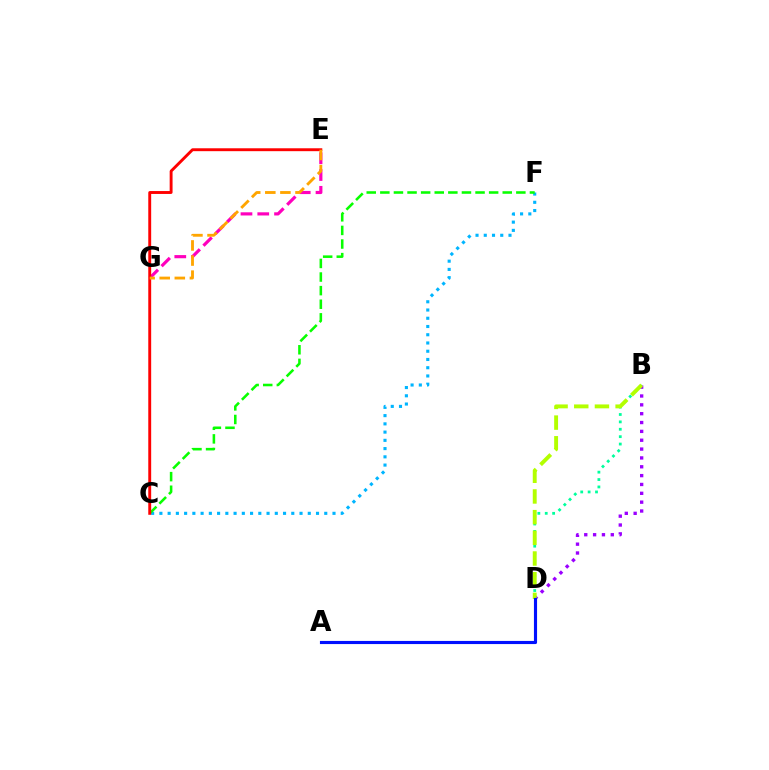{('C', 'F'): [{'color': '#00b5ff', 'line_style': 'dotted', 'thickness': 2.24}, {'color': '#08ff00', 'line_style': 'dashed', 'thickness': 1.85}], ('B', 'D'): [{'color': '#00ff9d', 'line_style': 'dotted', 'thickness': 2.01}, {'color': '#9b00ff', 'line_style': 'dotted', 'thickness': 2.4}, {'color': '#b3ff00', 'line_style': 'dashed', 'thickness': 2.81}], ('A', 'D'): [{'color': '#0010ff', 'line_style': 'solid', 'thickness': 2.25}], ('E', 'G'): [{'color': '#ff00bd', 'line_style': 'dashed', 'thickness': 2.28}, {'color': '#ffa500', 'line_style': 'dashed', 'thickness': 2.05}], ('C', 'E'): [{'color': '#ff0000', 'line_style': 'solid', 'thickness': 2.09}]}